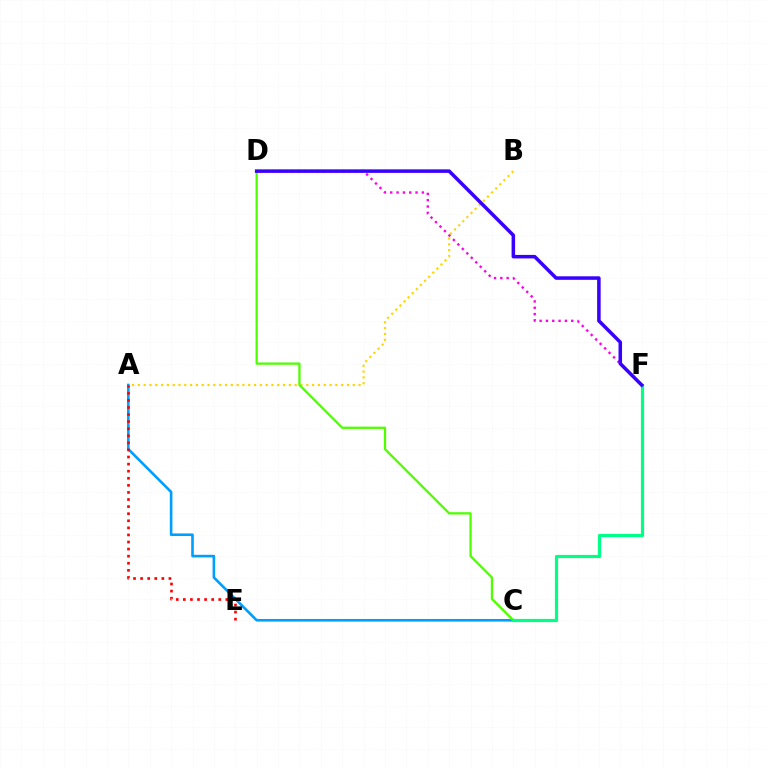{('A', 'C'): [{'color': '#009eff', 'line_style': 'solid', 'thickness': 1.88}], ('A', 'E'): [{'color': '#ff0000', 'line_style': 'dotted', 'thickness': 1.92}], ('A', 'B'): [{'color': '#ffd500', 'line_style': 'dotted', 'thickness': 1.58}], ('C', 'D'): [{'color': '#4fff00', 'line_style': 'solid', 'thickness': 1.65}], ('C', 'F'): [{'color': '#00ff86', 'line_style': 'solid', 'thickness': 2.31}], ('D', 'F'): [{'color': '#ff00ed', 'line_style': 'dotted', 'thickness': 1.72}, {'color': '#3700ff', 'line_style': 'solid', 'thickness': 2.53}]}